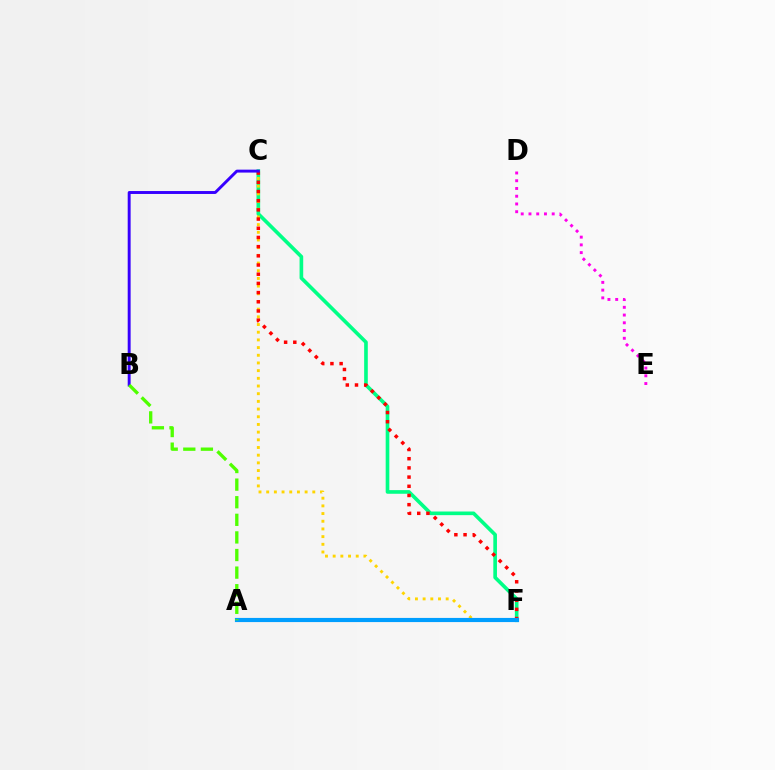{('C', 'F'): [{'color': '#00ff86', 'line_style': 'solid', 'thickness': 2.62}, {'color': '#ffd500', 'line_style': 'dotted', 'thickness': 2.09}, {'color': '#ff0000', 'line_style': 'dotted', 'thickness': 2.5}], ('A', 'F'): [{'color': '#009eff', 'line_style': 'solid', 'thickness': 2.99}], ('B', 'C'): [{'color': '#3700ff', 'line_style': 'solid', 'thickness': 2.11}], ('D', 'E'): [{'color': '#ff00ed', 'line_style': 'dotted', 'thickness': 2.1}], ('A', 'B'): [{'color': '#4fff00', 'line_style': 'dashed', 'thickness': 2.39}]}